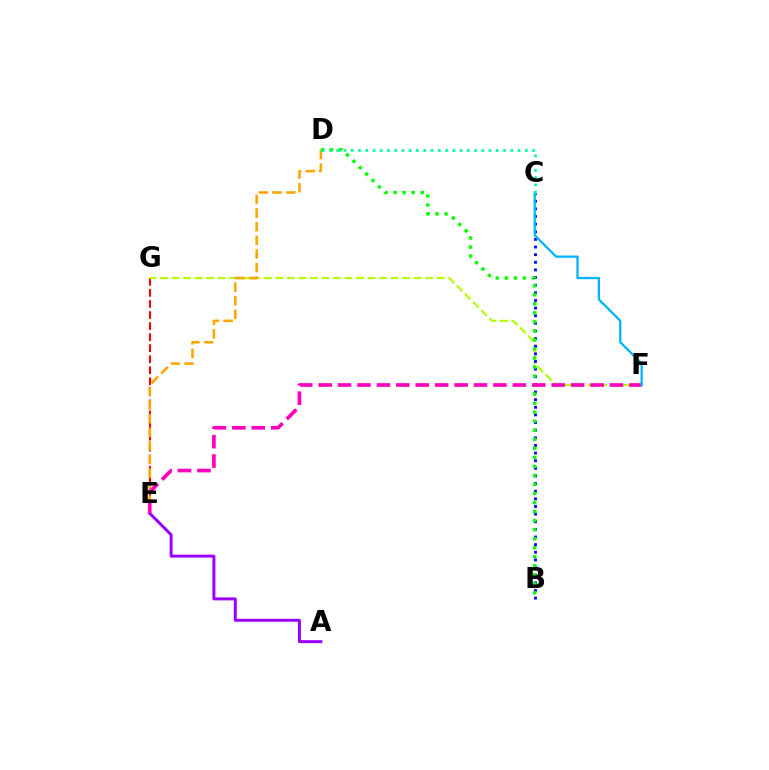{('E', 'G'): [{'color': '#ff0000', 'line_style': 'dashed', 'thickness': 1.5}], ('F', 'G'): [{'color': '#b3ff00', 'line_style': 'dashed', 'thickness': 1.57}], ('D', 'E'): [{'color': '#ffa500', 'line_style': 'dashed', 'thickness': 1.85}], ('A', 'E'): [{'color': '#9b00ff', 'line_style': 'solid', 'thickness': 2.13}], ('B', 'C'): [{'color': '#0010ff', 'line_style': 'dotted', 'thickness': 2.07}], ('B', 'D'): [{'color': '#08ff00', 'line_style': 'dotted', 'thickness': 2.45}], ('E', 'F'): [{'color': '#ff00bd', 'line_style': 'dashed', 'thickness': 2.64}], ('C', 'F'): [{'color': '#00b5ff', 'line_style': 'solid', 'thickness': 1.65}], ('C', 'D'): [{'color': '#00ff9d', 'line_style': 'dotted', 'thickness': 1.97}]}